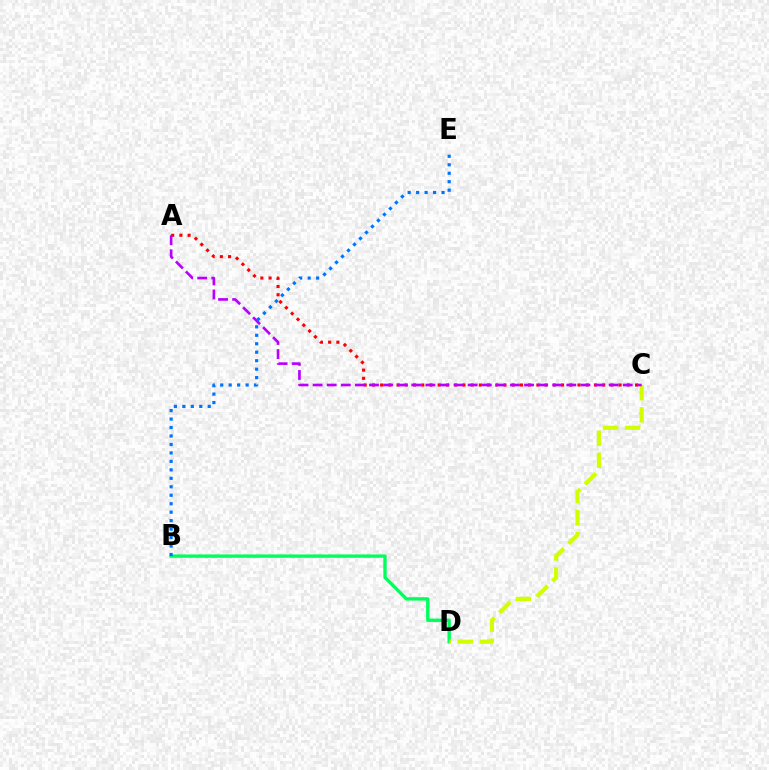{('A', 'C'): [{'color': '#ff0000', 'line_style': 'dotted', 'thickness': 2.23}, {'color': '#b900ff', 'line_style': 'dashed', 'thickness': 1.91}], ('B', 'D'): [{'color': '#00ff5c', 'line_style': 'solid', 'thickness': 2.42}], ('C', 'D'): [{'color': '#d1ff00', 'line_style': 'dashed', 'thickness': 3.0}], ('B', 'E'): [{'color': '#0074ff', 'line_style': 'dotted', 'thickness': 2.3}]}